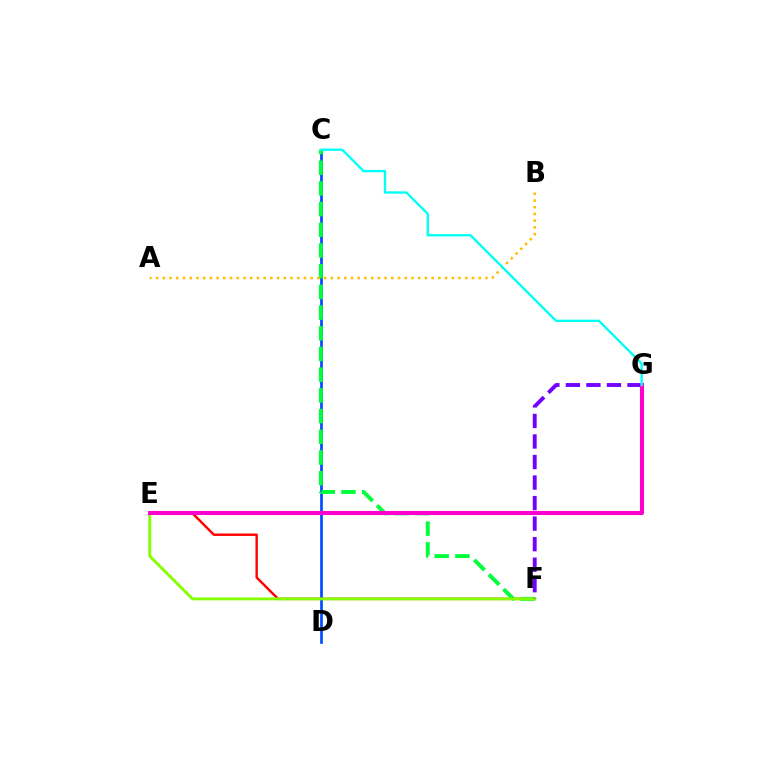{('C', 'D'): [{'color': '#004bff', 'line_style': 'solid', 'thickness': 1.94}], ('E', 'F'): [{'color': '#ff0000', 'line_style': 'solid', 'thickness': 1.74}, {'color': '#84ff00', 'line_style': 'solid', 'thickness': 2.08}], ('C', 'F'): [{'color': '#00ff39', 'line_style': 'dashed', 'thickness': 2.81}], ('F', 'G'): [{'color': '#7200ff', 'line_style': 'dashed', 'thickness': 2.79}], ('E', 'G'): [{'color': '#ff00cf', 'line_style': 'solid', 'thickness': 2.94}], ('A', 'B'): [{'color': '#ffbd00', 'line_style': 'dotted', 'thickness': 1.83}], ('C', 'G'): [{'color': '#00fff6', 'line_style': 'solid', 'thickness': 1.69}]}